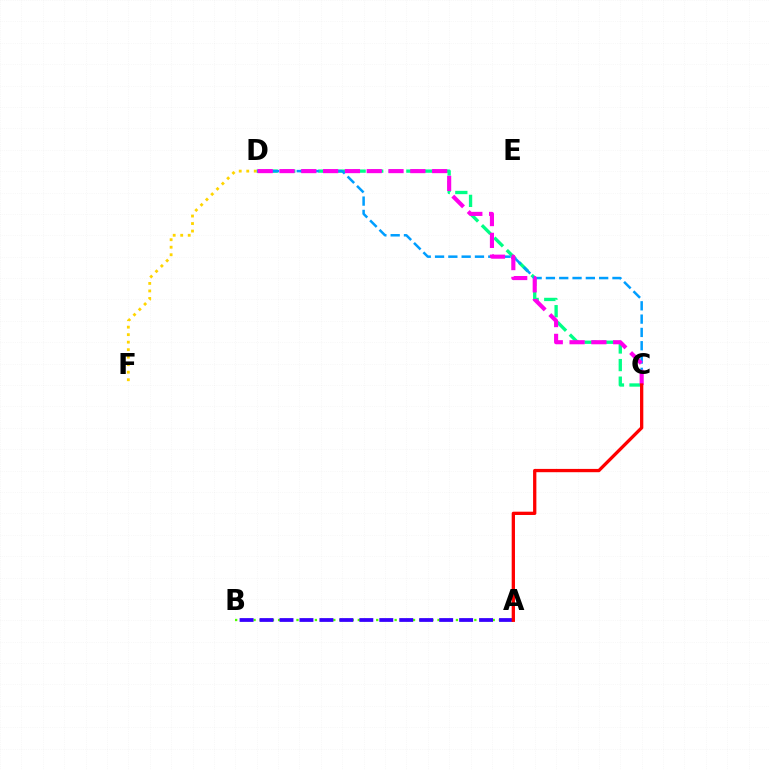{('C', 'D'): [{'color': '#00ff86', 'line_style': 'dashed', 'thickness': 2.39}, {'color': '#009eff', 'line_style': 'dashed', 'thickness': 1.81}, {'color': '#ff00ed', 'line_style': 'dashed', 'thickness': 2.96}], ('A', 'B'): [{'color': '#4fff00', 'line_style': 'dotted', 'thickness': 1.67}, {'color': '#3700ff', 'line_style': 'dashed', 'thickness': 2.71}], ('D', 'F'): [{'color': '#ffd500', 'line_style': 'dotted', 'thickness': 2.04}], ('A', 'C'): [{'color': '#ff0000', 'line_style': 'solid', 'thickness': 2.37}]}